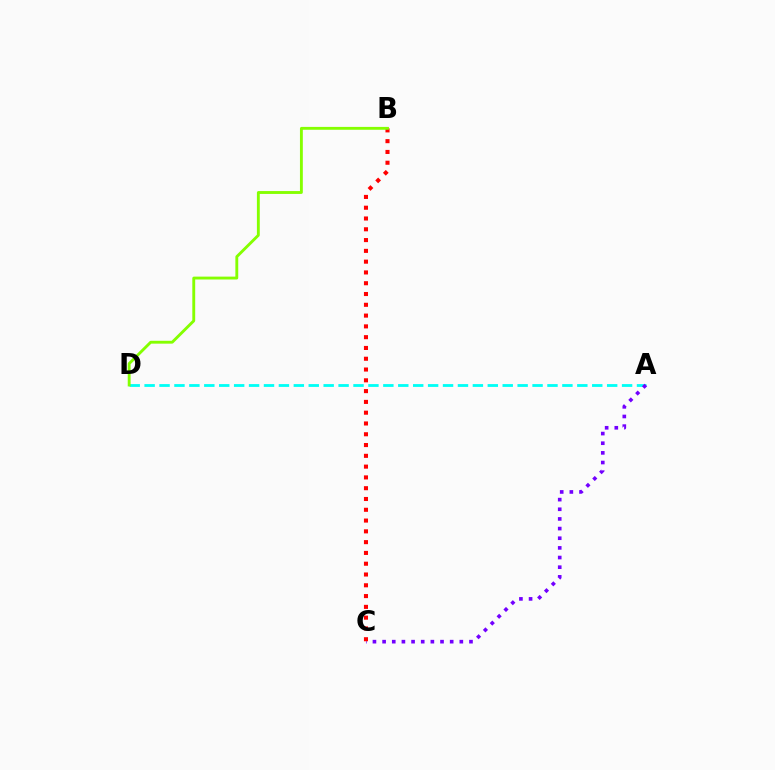{('A', 'D'): [{'color': '#00fff6', 'line_style': 'dashed', 'thickness': 2.03}], ('A', 'C'): [{'color': '#7200ff', 'line_style': 'dotted', 'thickness': 2.62}], ('B', 'C'): [{'color': '#ff0000', 'line_style': 'dotted', 'thickness': 2.93}], ('B', 'D'): [{'color': '#84ff00', 'line_style': 'solid', 'thickness': 2.06}]}